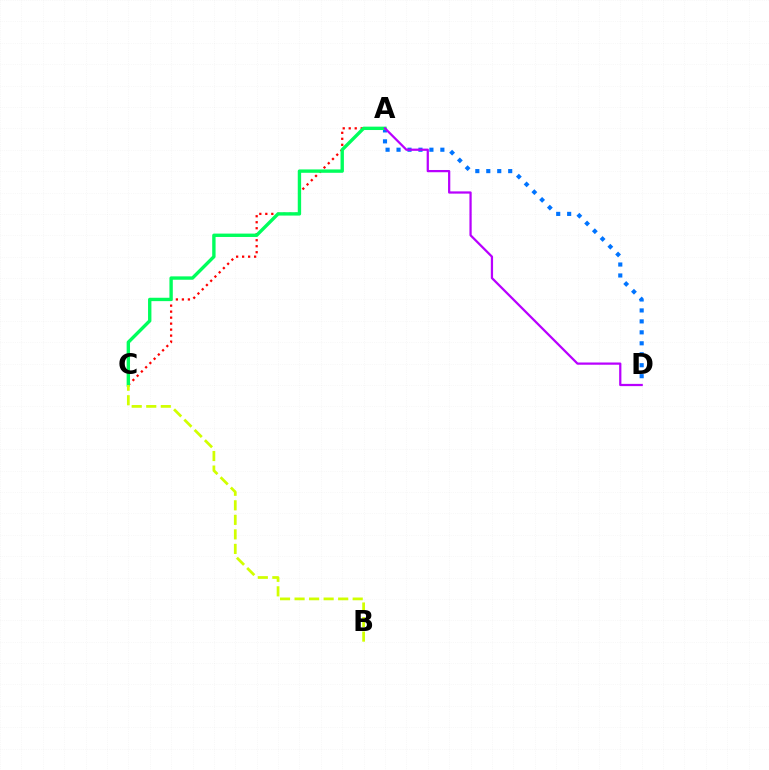{('A', 'C'): [{'color': '#ff0000', 'line_style': 'dotted', 'thickness': 1.63}, {'color': '#00ff5c', 'line_style': 'solid', 'thickness': 2.43}], ('A', 'D'): [{'color': '#0074ff', 'line_style': 'dotted', 'thickness': 2.98}, {'color': '#b900ff', 'line_style': 'solid', 'thickness': 1.61}], ('B', 'C'): [{'color': '#d1ff00', 'line_style': 'dashed', 'thickness': 1.97}]}